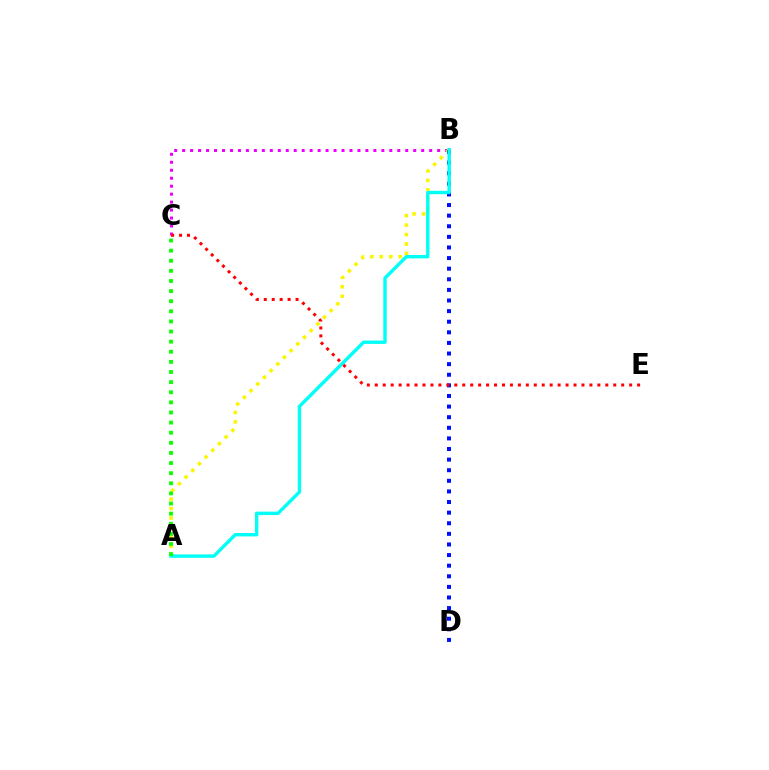{('B', 'C'): [{'color': '#ee00ff', 'line_style': 'dotted', 'thickness': 2.17}], ('A', 'B'): [{'color': '#fcf500', 'line_style': 'dotted', 'thickness': 2.57}, {'color': '#00fff6', 'line_style': 'solid', 'thickness': 2.44}], ('B', 'D'): [{'color': '#0010ff', 'line_style': 'dotted', 'thickness': 2.88}], ('C', 'E'): [{'color': '#ff0000', 'line_style': 'dotted', 'thickness': 2.16}], ('A', 'C'): [{'color': '#08ff00', 'line_style': 'dotted', 'thickness': 2.75}]}